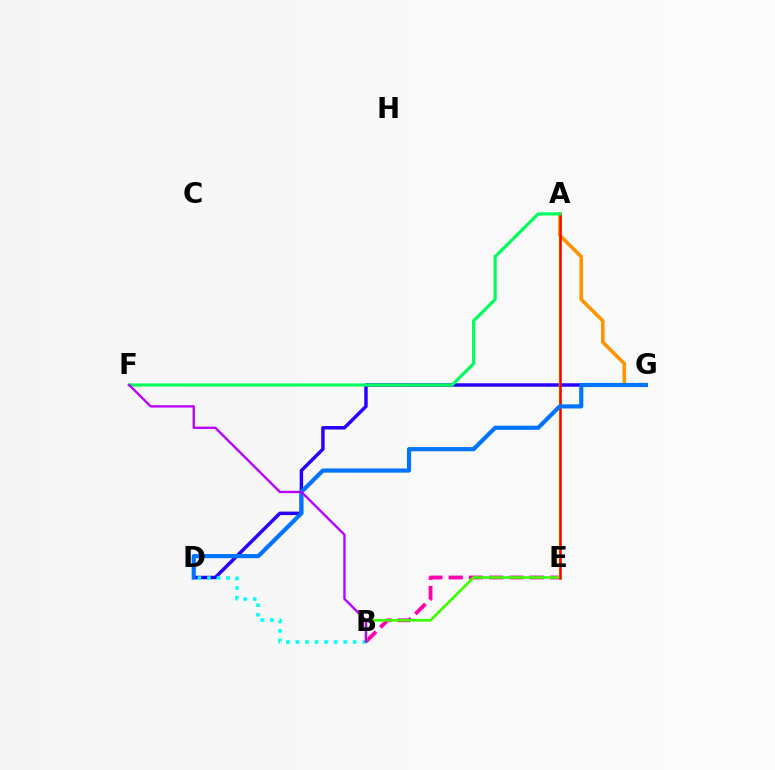{('B', 'E'): [{'color': '#ff00ac', 'line_style': 'dashed', 'thickness': 2.75}, {'color': '#3dff00', 'line_style': 'solid', 'thickness': 1.91}], ('D', 'G'): [{'color': '#2500ff', 'line_style': 'solid', 'thickness': 2.5}, {'color': '#0074ff', 'line_style': 'solid', 'thickness': 2.99}], ('A', 'G'): [{'color': '#ff9400', 'line_style': 'solid', 'thickness': 2.58}], ('A', 'E'): [{'color': '#d1ff00', 'line_style': 'solid', 'thickness': 1.77}, {'color': '#ff0000', 'line_style': 'solid', 'thickness': 1.82}], ('B', 'D'): [{'color': '#00fff6', 'line_style': 'dotted', 'thickness': 2.59}], ('A', 'F'): [{'color': '#00ff5c', 'line_style': 'solid', 'thickness': 2.29}], ('B', 'F'): [{'color': '#b900ff', 'line_style': 'solid', 'thickness': 1.68}]}